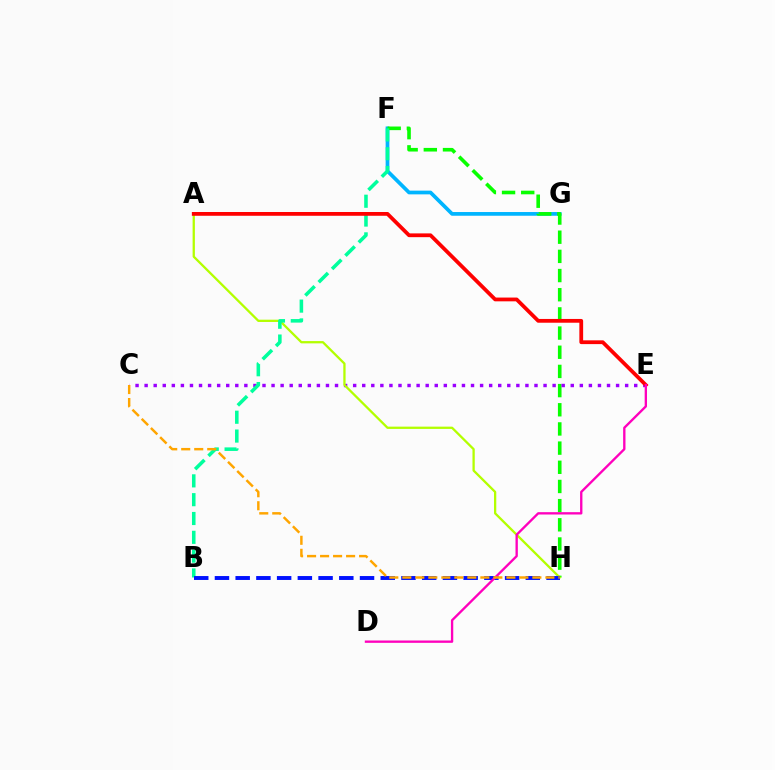{('F', 'G'): [{'color': '#00b5ff', 'line_style': 'solid', 'thickness': 2.68}], ('F', 'H'): [{'color': '#08ff00', 'line_style': 'dashed', 'thickness': 2.6}], ('C', 'E'): [{'color': '#9b00ff', 'line_style': 'dotted', 'thickness': 2.46}], ('A', 'H'): [{'color': '#b3ff00', 'line_style': 'solid', 'thickness': 1.64}], ('B', 'F'): [{'color': '#00ff9d', 'line_style': 'dashed', 'thickness': 2.56}], ('A', 'E'): [{'color': '#ff0000', 'line_style': 'solid', 'thickness': 2.72}], ('B', 'H'): [{'color': '#0010ff', 'line_style': 'dashed', 'thickness': 2.82}], ('D', 'E'): [{'color': '#ff00bd', 'line_style': 'solid', 'thickness': 1.69}], ('C', 'H'): [{'color': '#ffa500', 'line_style': 'dashed', 'thickness': 1.77}]}